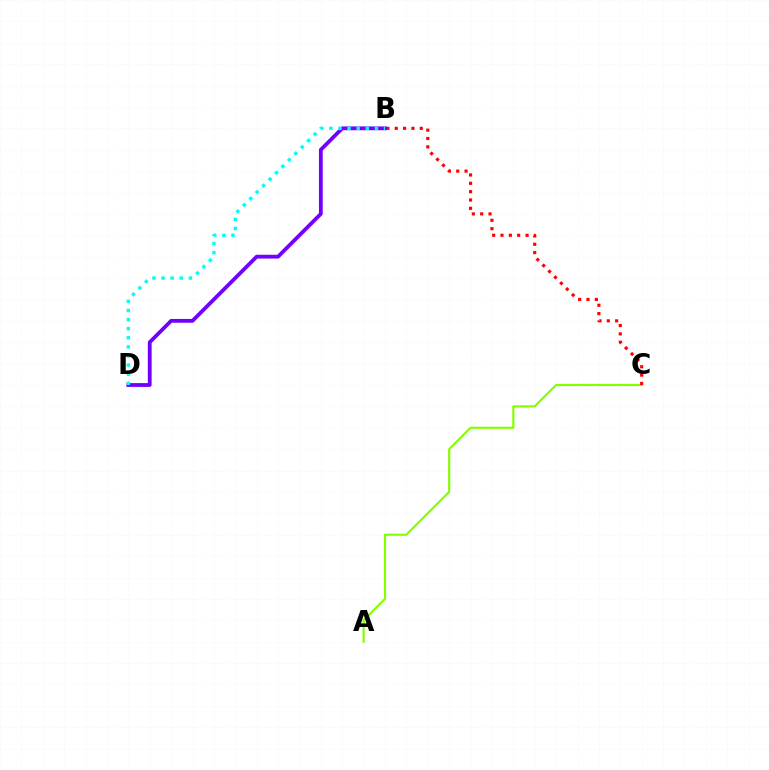{('A', 'C'): [{'color': '#84ff00', 'line_style': 'solid', 'thickness': 1.56}], ('B', 'C'): [{'color': '#ff0000', 'line_style': 'dotted', 'thickness': 2.27}], ('B', 'D'): [{'color': '#7200ff', 'line_style': 'solid', 'thickness': 2.74}, {'color': '#00fff6', 'line_style': 'dotted', 'thickness': 2.47}]}